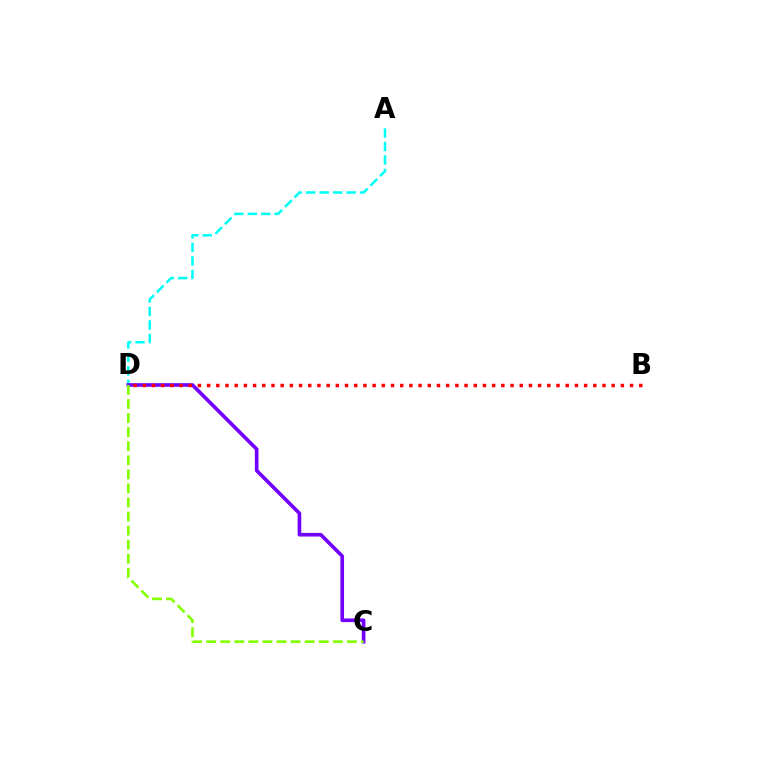{('A', 'D'): [{'color': '#00fff6', 'line_style': 'dashed', 'thickness': 1.83}], ('C', 'D'): [{'color': '#7200ff', 'line_style': 'solid', 'thickness': 2.62}, {'color': '#84ff00', 'line_style': 'dashed', 'thickness': 1.91}], ('B', 'D'): [{'color': '#ff0000', 'line_style': 'dotted', 'thickness': 2.5}]}